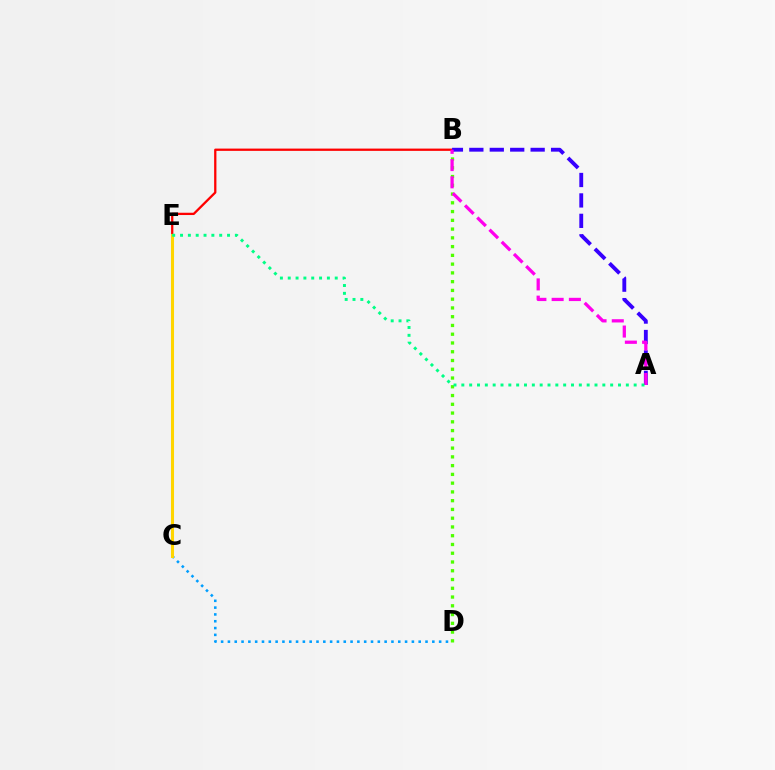{('B', 'D'): [{'color': '#4fff00', 'line_style': 'dotted', 'thickness': 2.38}], ('C', 'D'): [{'color': '#009eff', 'line_style': 'dotted', 'thickness': 1.85}], ('B', 'E'): [{'color': '#ff0000', 'line_style': 'solid', 'thickness': 1.64}], ('C', 'E'): [{'color': '#ffd500', 'line_style': 'solid', 'thickness': 2.2}], ('A', 'B'): [{'color': '#3700ff', 'line_style': 'dashed', 'thickness': 2.78}, {'color': '#ff00ed', 'line_style': 'dashed', 'thickness': 2.34}], ('A', 'E'): [{'color': '#00ff86', 'line_style': 'dotted', 'thickness': 2.13}]}